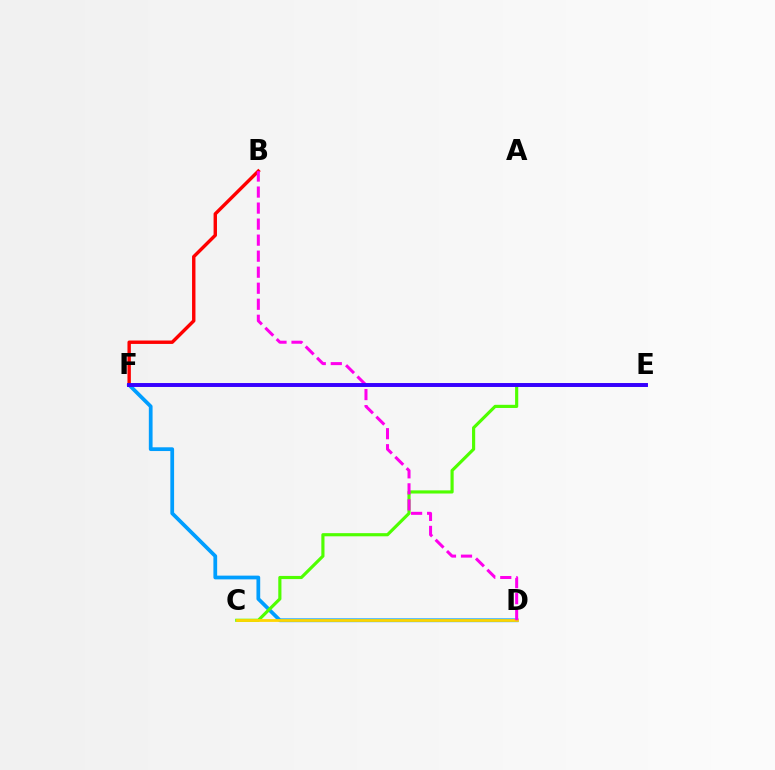{('D', 'F'): [{'color': '#009eff', 'line_style': 'solid', 'thickness': 2.7}], ('C', 'E'): [{'color': '#4fff00', 'line_style': 'solid', 'thickness': 2.27}], ('E', 'F'): [{'color': '#00ff86', 'line_style': 'solid', 'thickness': 1.53}, {'color': '#3700ff', 'line_style': 'solid', 'thickness': 2.83}], ('C', 'D'): [{'color': '#ffd500', 'line_style': 'solid', 'thickness': 2.01}], ('B', 'F'): [{'color': '#ff0000', 'line_style': 'solid', 'thickness': 2.46}], ('B', 'D'): [{'color': '#ff00ed', 'line_style': 'dashed', 'thickness': 2.18}]}